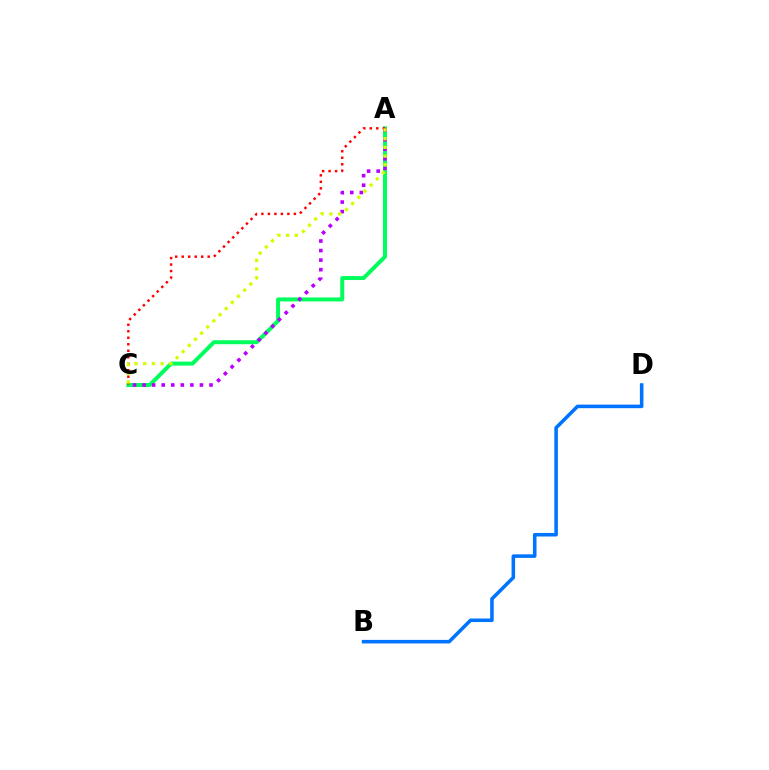{('B', 'D'): [{'color': '#0074ff', 'line_style': 'solid', 'thickness': 2.56}], ('A', 'C'): [{'color': '#00ff5c', 'line_style': 'solid', 'thickness': 2.86}, {'color': '#b900ff', 'line_style': 'dotted', 'thickness': 2.6}, {'color': '#ff0000', 'line_style': 'dotted', 'thickness': 1.76}, {'color': '#d1ff00', 'line_style': 'dotted', 'thickness': 2.36}]}